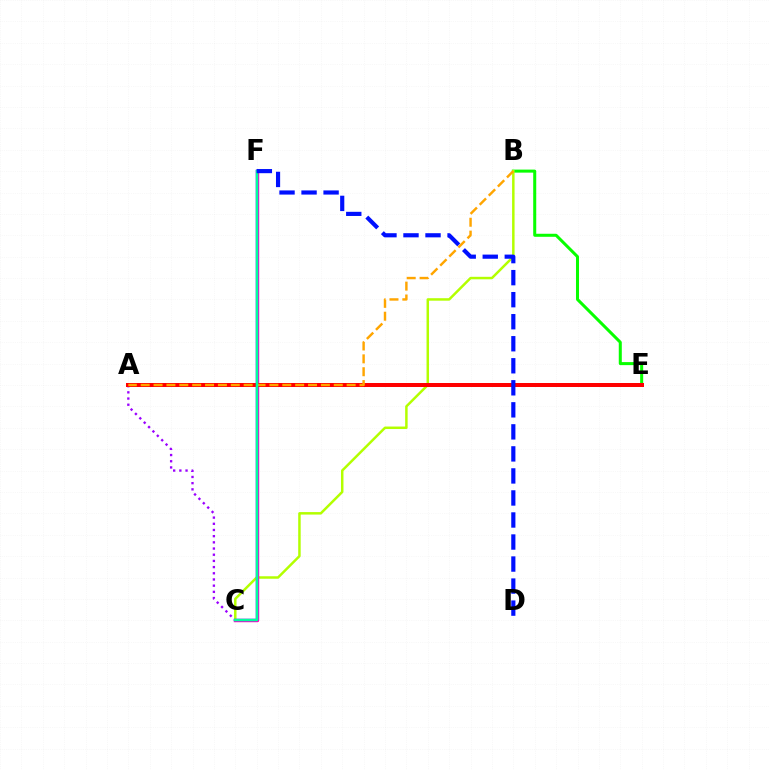{('B', 'E'): [{'color': '#08ff00', 'line_style': 'solid', 'thickness': 2.18}], ('A', 'C'): [{'color': '#9b00ff', 'line_style': 'dotted', 'thickness': 1.68}], ('B', 'C'): [{'color': '#b3ff00', 'line_style': 'solid', 'thickness': 1.79}], ('C', 'F'): [{'color': '#ff00bd', 'line_style': 'solid', 'thickness': 2.49}, {'color': '#00b5ff', 'line_style': 'solid', 'thickness': 1.74}, {'color': '#00ff9d', 'line_style': 'solid', 'thickness': 1.62}], ('A', 'E'): [{'color': '#ff0000', 'line_style': 'solid', 'thickness': 2.88}], ('A', 'B'): [{'color': '#ffa500', 'line_style': 'dashed', 'thickness': 1.75}], ('D', 'F'): [{'color': '#0010ff', 'line_style': 'dashed', 'thickness': 2.99}]}